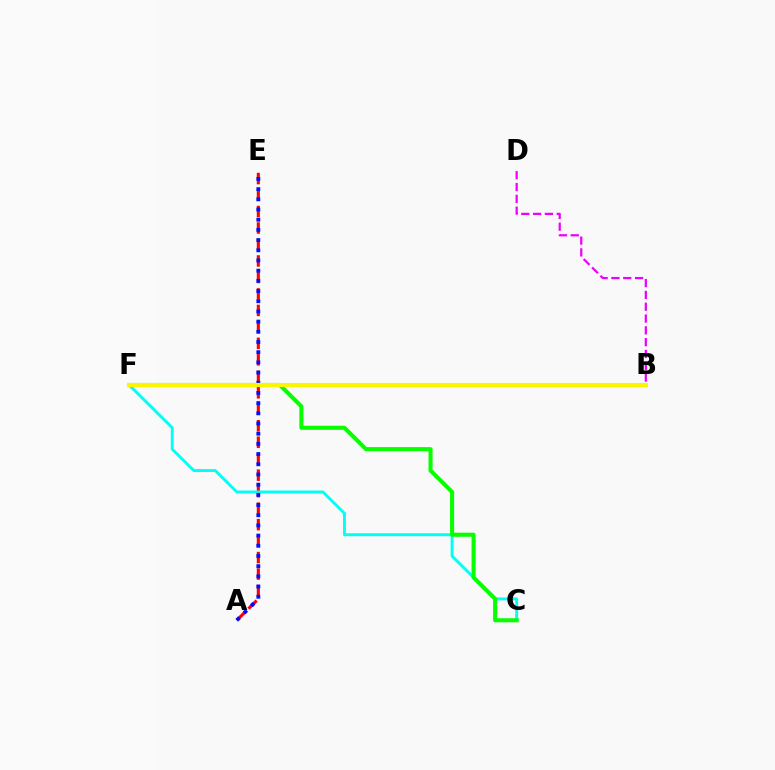{('B', 'D'): [{'color': '#ee00ff', 'line_style': 'dashed', 'thickness': 1.6}], ('A', 'E'): [{'color': '#ff0000', 'line_style': 'dashed', 'thickness': 2.24}, {'color': '#0010ff', 'line_style': 'dotted', 'thickness': 2.77}], ('C', 'F'): [{'color': '#00fff6', 'line_style': 'solid', 'thickness': 2.1}, {'color': '#08ff00', 'line_style': 'solid', 'thickness': 2.94}], ('B', 'F'): [{'color': '#fcf500', 'line_style': 'solid', 'thickness': 2.94}]}